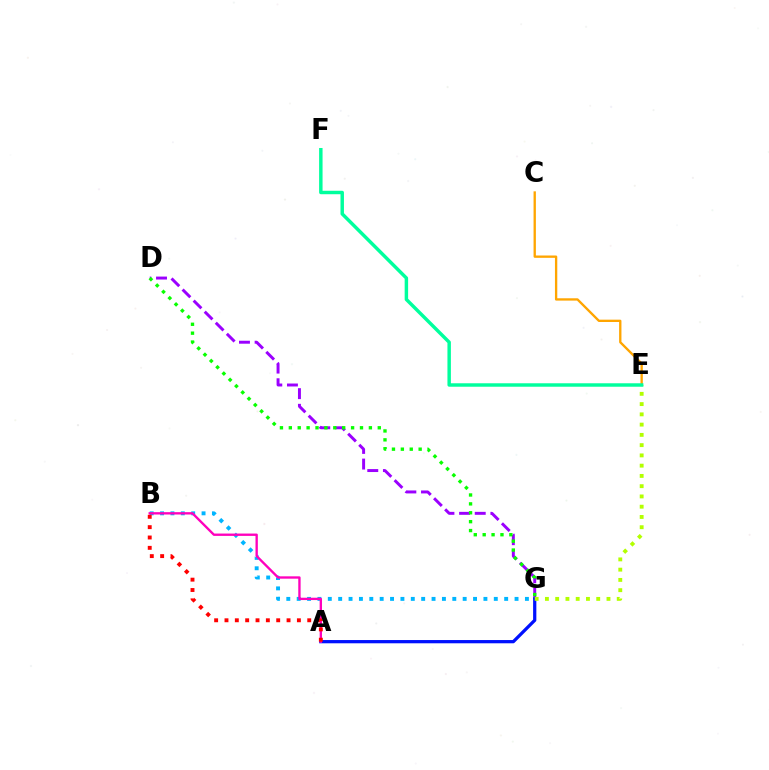{('D', 'G'): [{'color': '#9b00ff', 'line_style': 'dashed', 'thickness': 2.13}, {'color': '#08ff00', 'line_style': 'dotted', 'thickness': 2.42}], ('A', 'G'): [{'color': '#0010ff', 'line_style': 'solid', 'thickness': 2.34}], ('B', 'G'): [{'color': '#00b5ff', 'line_style': 'dotted', 'thickness': 2.82}], ('C', 'E'): [{'color': '#ffa500', 'line_style': 'solid', 'thickness': 1.68}], ('A', 'B'): [{'color': '#ff00bd', 'line_style': 'solid', 'thickness': 1.69}, {'color': '#ff0000', 'line_style': 'dotted', 'thickness': 2.81}], ('E', 'G'): [{'color': '#b3ff00', 'line_style': 'dotted', 'thickness': 2.79}], ('E', 'F'): [{'color': '#00ff9d', 'line_style': 'solid', 'thickness': 2.49}]}